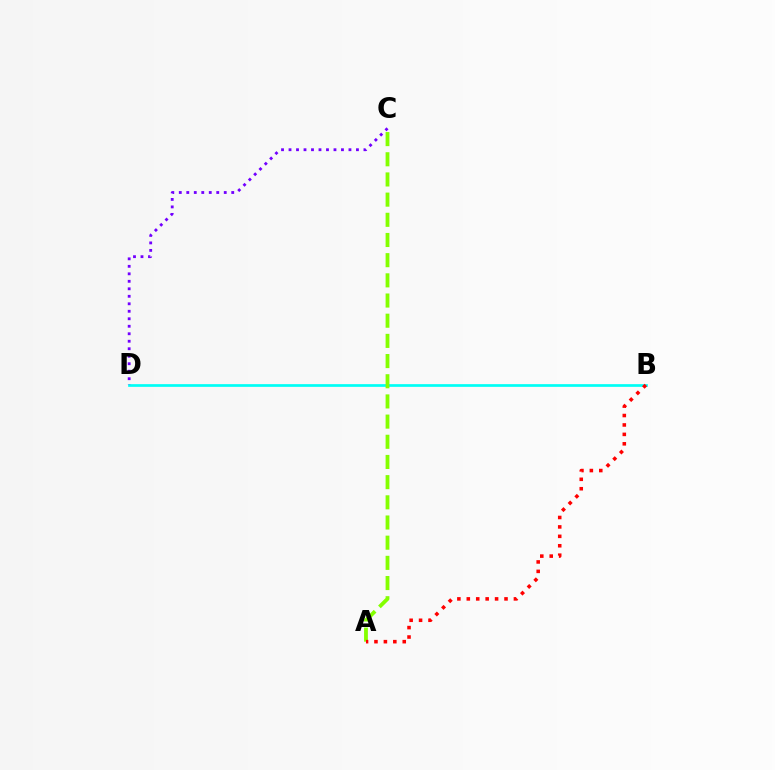{('B', 'D'): [{'color': '#00fff6', 'line_style': 'solid', 'thickness': 1.95}], ('A', 'C'): [{'color': '#84ff00', 'line_style': 'dashed', 'thickness': 2.74}], ('A', 'B'): [{'color': '#ff0000', 'line_style': 'dotted', 'thickness': 2.56}], ('C', 'D'): [{'color': '#7200ff', 'line_style': 'dotted', 'thickness': 2.04}]}